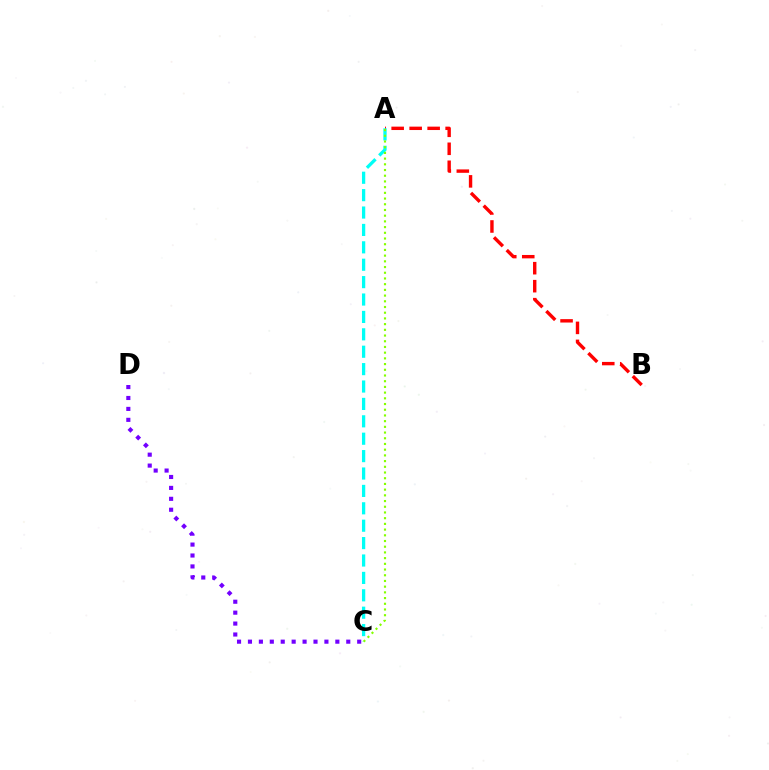{('A', 'B'): [{'color': '#ff0000', 'line_style': 'dashed', 'thickness': 2.44}], ('A', 'C'): [{'color': '#00fff6', 'line_style': 'dashed', 'thickness': 2.36}, {'color': '#84ff00', 'line_style': 'dotted', 'thickness': 1.55}], ('C', 'D'): [{'color': '#7200ff', 'line_style': 'dotted', 'thickness': 2.97}]}